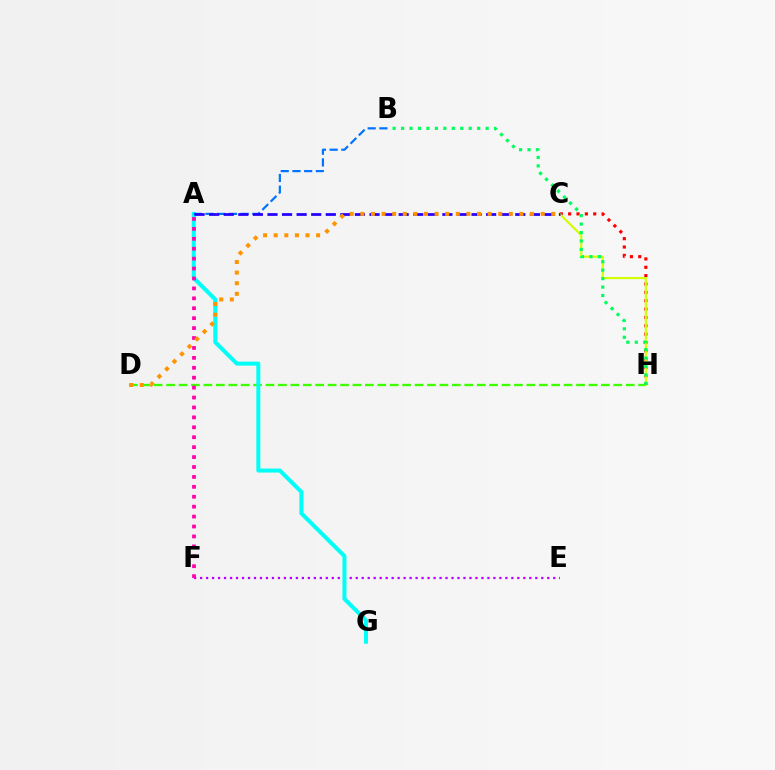{('E', 'F'): [{'color': '#b900ff', 'line_style': 'dotted', 'thickness': 1.63}], ('C', 'H'): [{'color': '#ff0000', 'line_style': 'dotted', 'thickness': 2.27}, {'color': '#d1ff00', 'line_style': 'solid', 'thickness': 1.55}], ('D', 'H'): [{'color': '#3dff00', 'line_style': 'dashed', 'thickness': 1.69}], ('A', 'G'): [{'color': '#00fff6', 'line_style': 'solid', 'thickness': 2.88}], ('A', 'B'): [{'color': '#0074ff', 'line_style': 'dashed', 'thickness': 1.59}], ('A', 'F'): [{'color': '#ff00ac', 'line_style': 'dotted', 'thickness': 2.7}], ('B', 'H'): [{'color': '#00ff5c', 'line_style': 'dotted', 'thickness': 2.3}], ('A', 'C'): [{'color': '#2500ff', 'line_style': 'dashed', 'thickness': 1.98}], ('C', 'D'): [{'color': '#ff9400', 'line_style': 'dotted', 'thickness': 2.88}]}